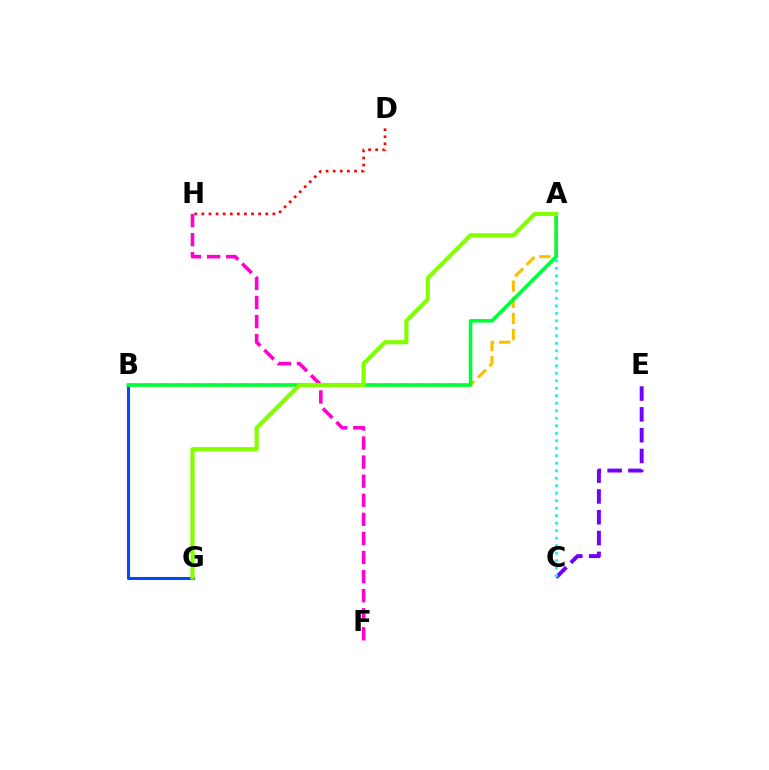{('B', 'G'): [{'color': '#004bff', 'line_style': 'solid', 'thickness': 2.2}], ('A', 'B'): [{'color': '#ffbd00', 'line_style': 'dashed', 'thickness': 2.19}, {'color': '#00ff39', 'line_style': 'solid', 'thickness': 2.57}], ('C', 'E'): [{'color': '#7200ff', 'line_style': 'dashed', 'thickness': 2.83}], ('A', 'C'): [{'color': '#00fff6', 'line_style': 'dotted', 'thickness': 2.04}], ('F', 'H'): [{'color': '#ff00cf', 'line_style': 'dashed', 'thickness': 2.59}], ('D', 'H'): [{'color': '#ff0000', 'line_style': 'dotted', 'thickness': 1.93}], ('A', 'G'): [{'color': '#84ff00', 'line_style': 'solid', 'thickness': 3.0}]}